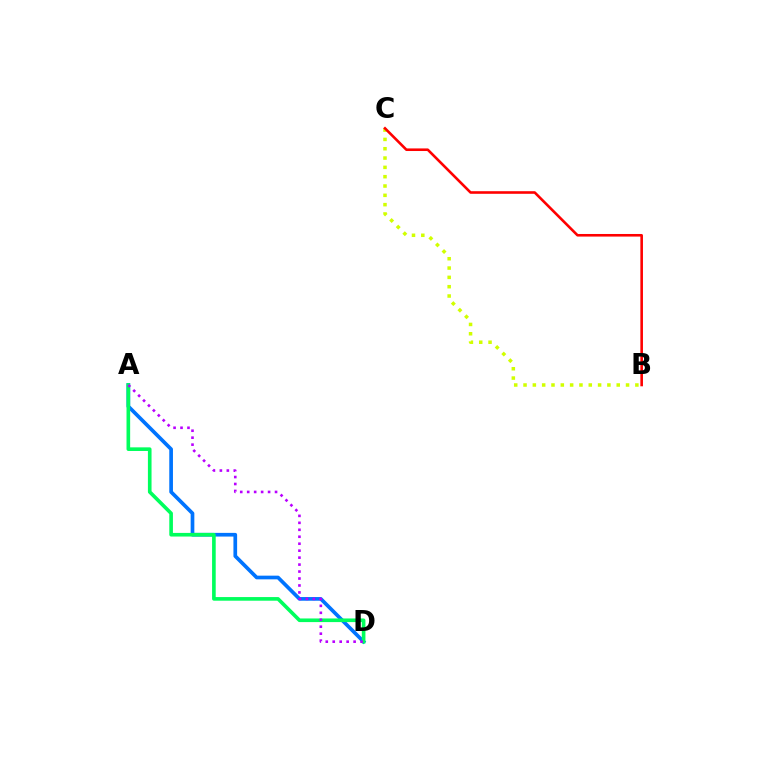{('A', 'D'): [{'color': '#0074ff', 'line_style': 'solid', 'thickness': 2.65}, {'color': '#00ff5c', 'line_style': 'solid', 'thickness': 2.62}, {'color': '#b900ff', 'line_style': 'dotted', 'thickness': 1.89}], ('B', 'C'): [{'color': '#d1ff00', 'line_style': 'dotted', 'thickness': 2.53}, {'color': '#ff0000', 'line_style': 'solid', 'thickness': 1.87}]}